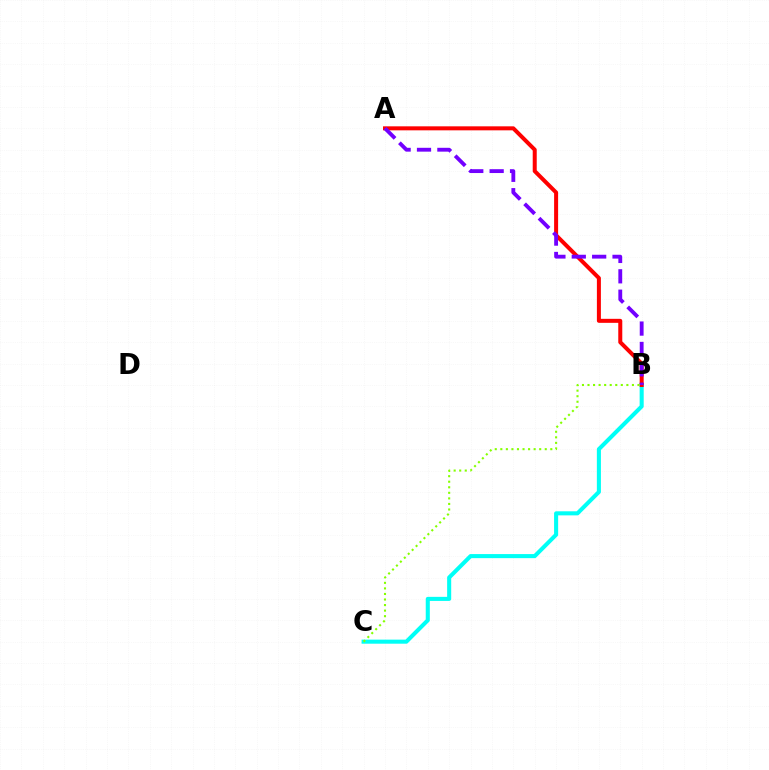{('B', 'C'): [{'color': '#00fff6', 'line_style': 'solid', 'thickness': 2.93}, {'color': '#84ff00', 'line_style': 'dotted', 'thickness': 1.51}], ('A', 'B'): [{'color': '#ff0000', 'line_style': 'solid', 'thickness': 2.89}, {'color': '#7200ff', 'line_style': 'dashed', 'thickness': 2.77}]}